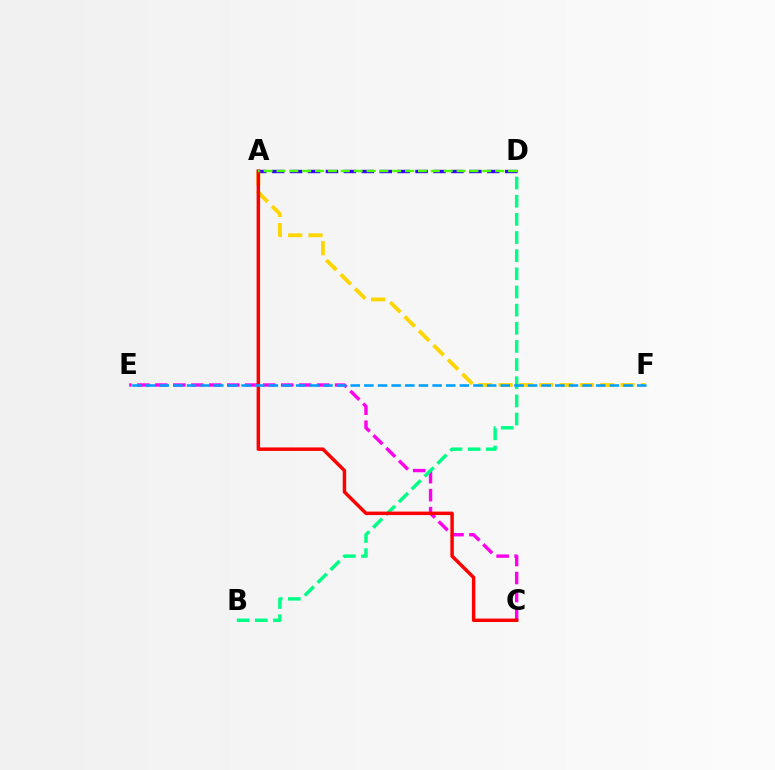{('A', 'D'): [{'color': '#3700ff', 'line_style': 'dashed', 'thickness': 2.44}, {'color': '#4fff00', 'line_style': 'dashed', 'thickness': 1.75}], ('C', 'E'): [{'color': '#ff00ed', 'line_style': 'dashed', 'thickness': 2.44}], ('A', 'F'): [{'color': '#ffd500', 'line_style': 'dashed', 'thickness': 2.76}], ('B', 'D'): [{'color': '#00ff86', 'line_style': 'dashed', 'thickness': 2.47}], ('A', 'C'): [{'color': '#ff0000', 'line_style': 'solid', 'thickness': 2.5}], ('E', 'F'): [{'color': '#009eff', 'line_style': 'dashed', 'thickness': 1.85}]}